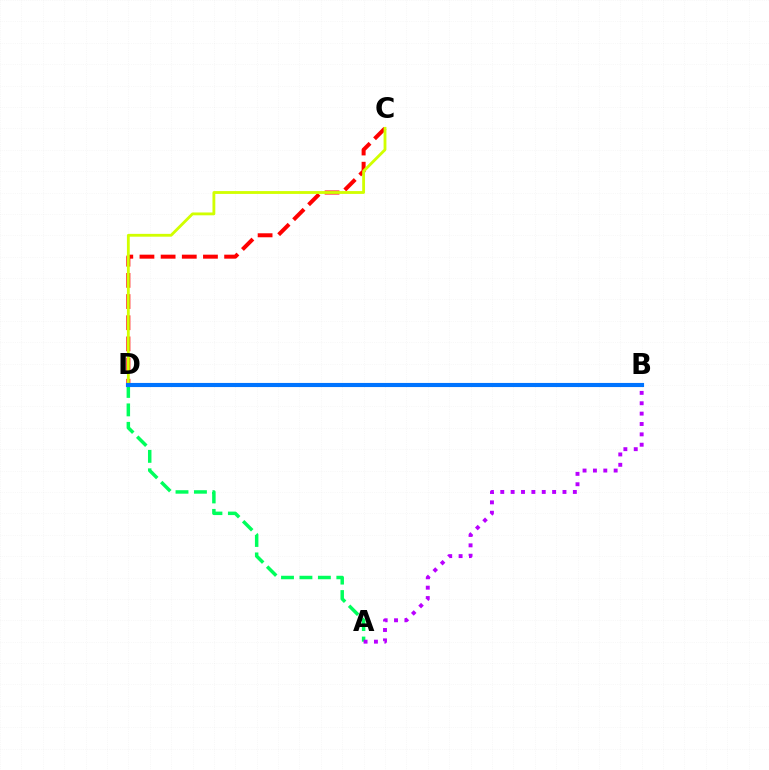{('C', 'D'): [{'color': '#ff0000', 'line_style': 'dashed', 'thickness': 2.88}, {'color': '#d1ff00', 'line_style': 'solid', 'thickness': 2.04}], ('A', 'D'): [{'color': '#00ff5c', 'line_style': 'dashed', 'thickness': 2.51}], ('A', 'B'): [{'color': '#b900ff', 'line_style': 'dotted', 'thickness': 2.82}], ('B', 'D'): [{'color': '#0074ff', 'line_style': 'solid', 'thickness': 2.96}]}